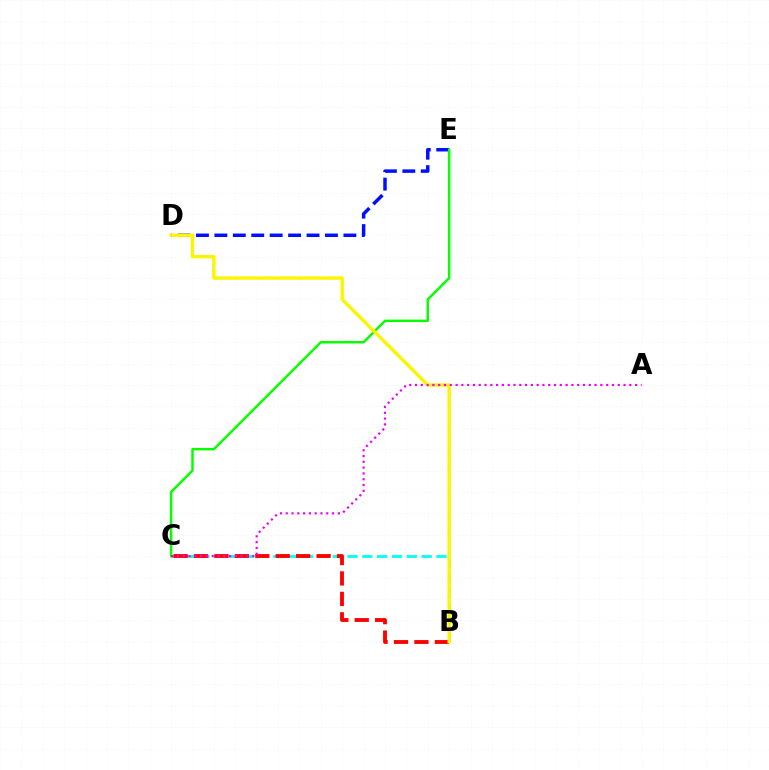{('B', 'C'): [{'color': '#00fff6', 'line_style': 'dashed', 'thickness': 2.01}, {'color': '#ff0000', 'line_style': 'dashed', 'thickness': 2.77}], ('D', 'E'): [{'color': '#0010ff', 'line_style': 'dashed', 'thickness': 2.5}], ('C', 'E'): [{'color': '#08ff00', 'line_style': 'solid', 'thickness': 1.78}], ('B', 'D'): [{'color': '#fcf500', 'line_style': 'solid', 'thickness': 2.44}], ('A', 'C'): [{'color': '#ee00ff', 'line_style': 'dotted', 'thickness': 1.57}]}